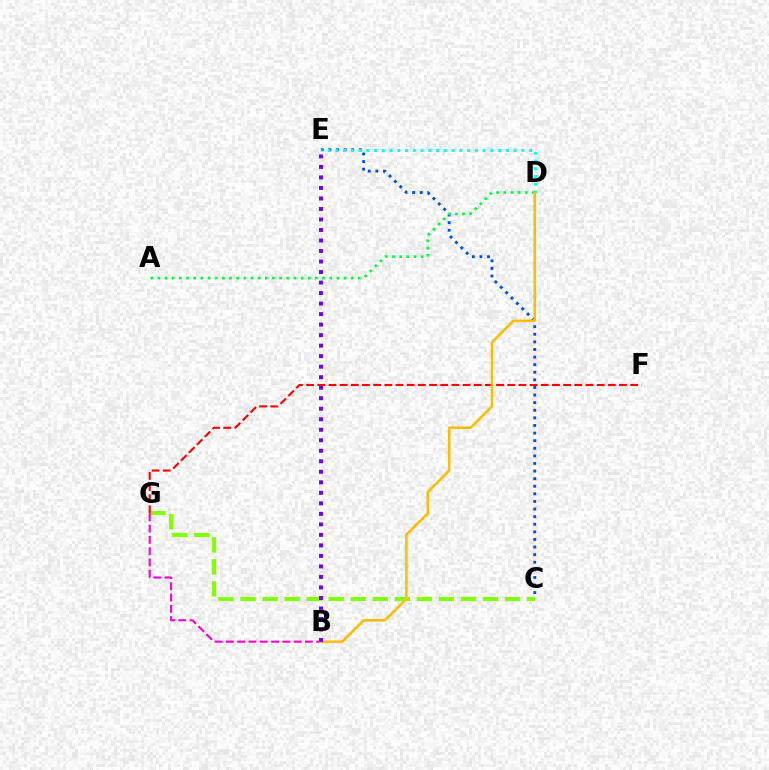{('C', 'E'): [{'color': '#004bff', 'line_style': 'dotted', 'thickness': 2.06}], ('C', 'G'): [{'color': '#84ff00', 'line_style': 'dashed', 'thickness': 2.99}], ('F', 'G'): [{'color': '#ff0000', 'line_style': 'dashed', 'thickness': 1.52}], ('D', 'E'): [{'color': '#00fff6', 'line_style': 'dotted', 'thickness': 2.11}], ('B', 'G'): [{'color': '#ff00cf', 'line_style': 'dashed', 'thickness': 1.53}], ('A', 'D'): [{'color': '#00ff39', 'line_style': 'dotted', 'thickness': 1.95}], ('B', 'D'): [{'color': '#ffbd00', 'line_style': 'solid', 'thickness': 1.82}], ('B', 'E'): [{'color': '#7200ff', 'line_style': 'dotted', 'thickness': 2.86}]}